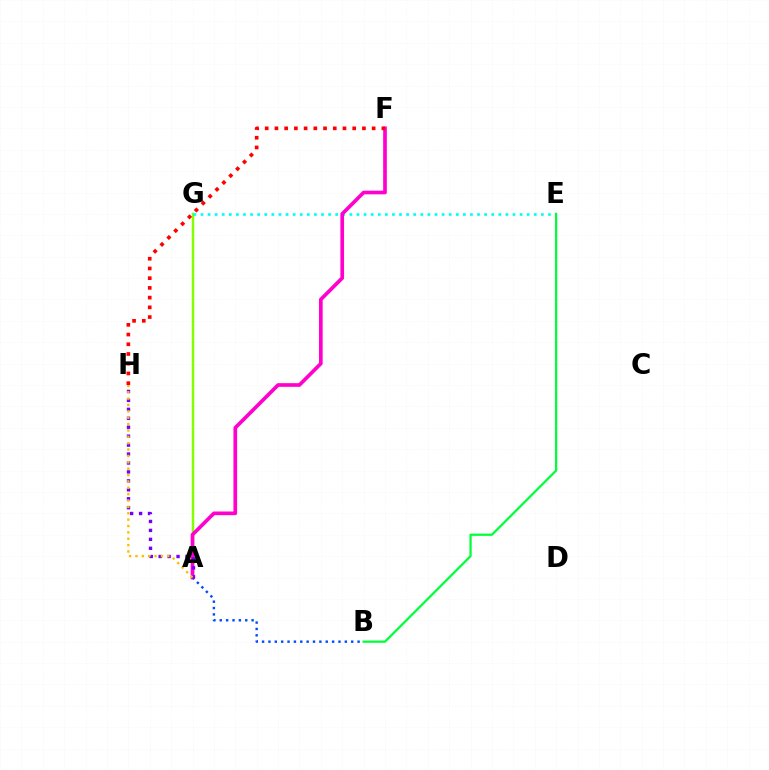{('A', 'G'): [{'color': '#84ff00', 'line_style': 'solid', 'thickness': 1.8}], ('A', 'B'): [{'color': '#004bff', 'line_style': 'dotted', 'thickness': 1.73}], ('E', 'G'): [{'color': '#00fff6', 'line_style': 'dotted', 'thickness': 1.93}], ('A', 'F'): [{'color': '#ff00cf', 'line_style': 'solid', 'thickness': 2.64}], ('B', 'E'): [{'color': '#00ff39', 'line_style': 'solid', 'thickness': 1.62}], ('F', 'H'): [{'color': '#ff0000', 'line_style': 'dotted', 'thickness': 2.64}], ('A', 'H'): [{'color': '#7200ff', 'line_style': 'dotted', 'thickness': 2.43}, {'color': '#ffbd00', 'line_style': 'dotted', 'thickness': 1.73}]}